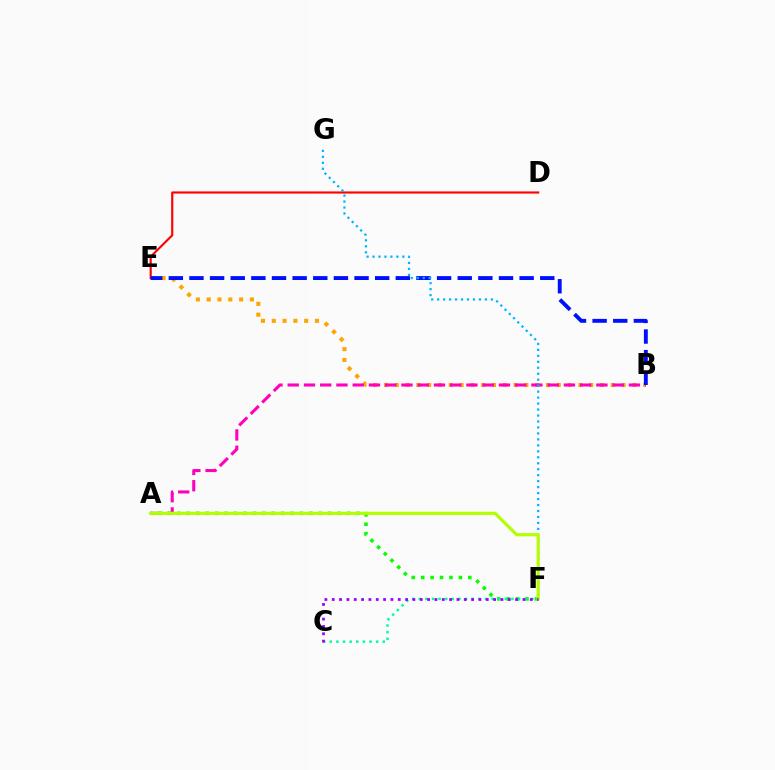{('B', 'E'): [{'color': '#ffa500', 'line_style': 'dotted', 'thickness': 2.93}, {'color': '#0010ff', 'line_style': 'dashed', 'thickness': 2.8}], ('A', 'B'): [{'color': '#ff00bd', 'line_style': 'dashed', 'thickness': 2.21}], ('D', 'E'): [{'color': '#ff0000', 'line_style': 'solid', 'thickness': 1.54}], ('F', 'G'): [{'color': '#00b5ff', 'line_style': 'dotted', 'thickness': 1.62}], ('A', 'F'): [{'color': '#08ff00', 'line_style': 'dotted', 'thickness': 2.56}, {'color': '#b3ff00', 'line_style': 'solid', 'thickness': 2.29}], ('C', 'F'): [{'color': '#00ff9d', 'line_style': 'dotted', 'thickness': 1.8}, {'color': '#9b00ff', 'line_style': 'dotted', 'thickness': 1.99}]}